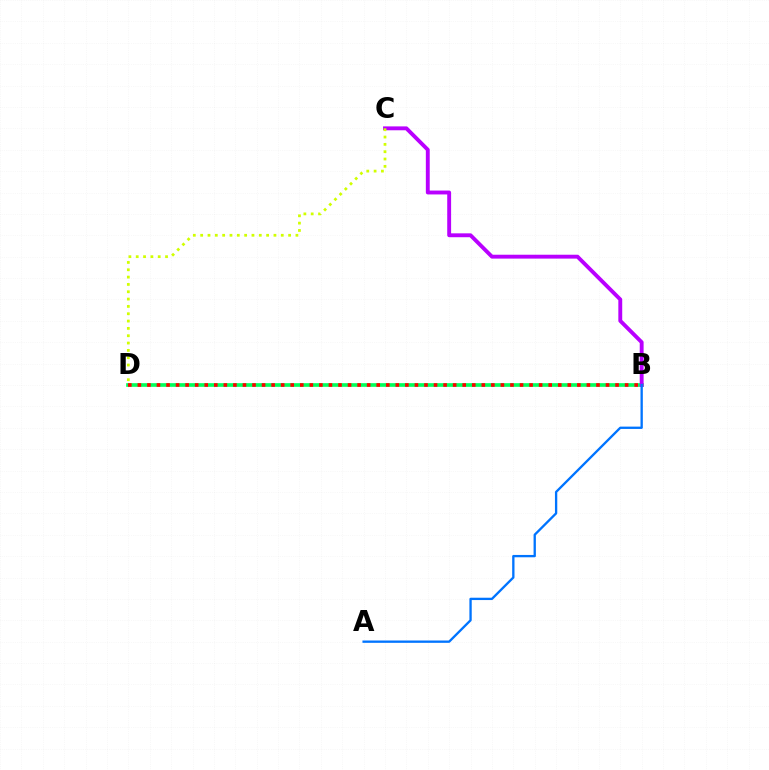{('B', 'D'): [{'color': '#00ff5c', 'line_style': 'solid', 'thickness': 2.64}, {'color': '#ff0000', 'line_style': 'dotted', 'thickness': 2.6}], ('B', 'C'): [{'color': '#b900ff', 'line_style': 'solid', 'thickness': 2.79}], ('C', 'D'): [{'color': '#d1ff00', 'line_style': 'dotted', 'thickness': 1.99}], ('A', 'B'): [{'color': '#0074ff', 'line_style': 'solid', 'thickness': 1.67}]}